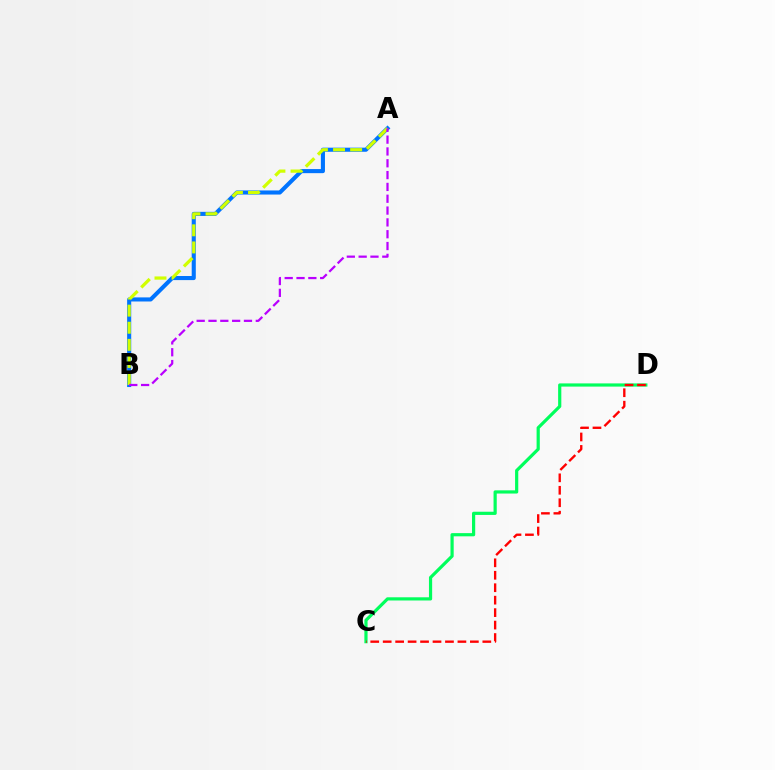{('A', 'B'): [{'color': '#0074ff', 'line_style': 'solid', 'thickness': 2.95}, {'color': '#d1ff00', 'line_style': 'dashed', 'thickness': 2.32}, {'color': '#b900ff', 'line_style': 'dashed', 'thickness': 1.61}], ('C', 'D'): [{'color': '#00ff5c', 'line_style': 'solid', 'thickness': 2.3}, {'color': '#ff0000', 'line_style': 'dashed', 'thickness': 1.69}]}